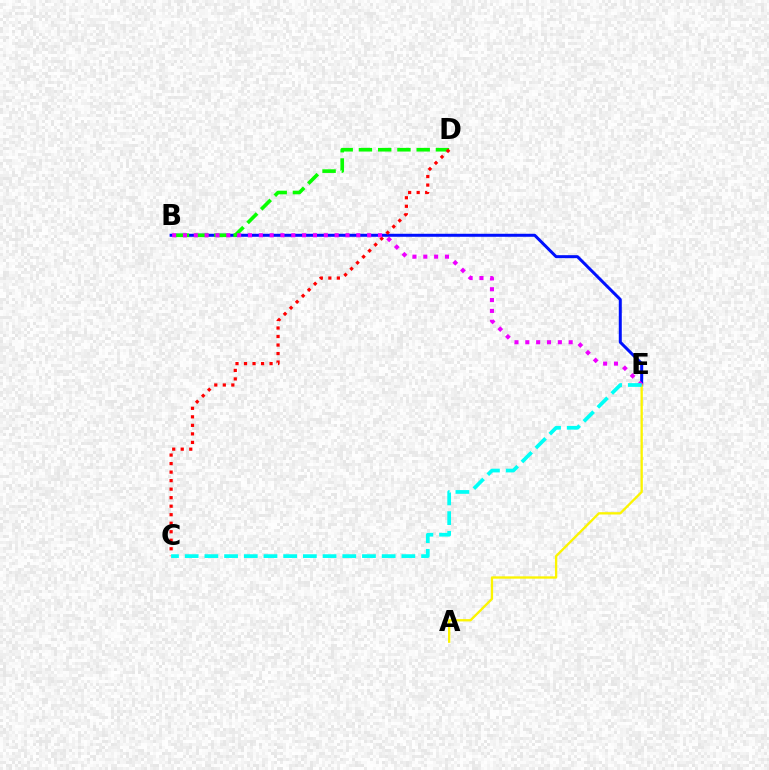{('B', 'E'): [{'color': '#0010ff', 'line_style': 'solid', 'thickness': 2.16}, {'color': '#ee00ff', 'line_style': 'dotted', 'thickness': 2.94}], ('B', 'D'): [{'color': '#08ff00', 'line_style': 'dashed', 'thickness': 2.62}], ('C', 'D'): [{'color': '#ff0000', 'line_style': 'dotted', 'thickness': 2.31}], ('A', 'E'): [{'color': '#fcf500', 'line_style': 'solid', 'thickness': 1.67}], ('C', 'E'): [{'color': '#00fff6', 'line_style': 'dashed', 'thickness': 2.68}]}